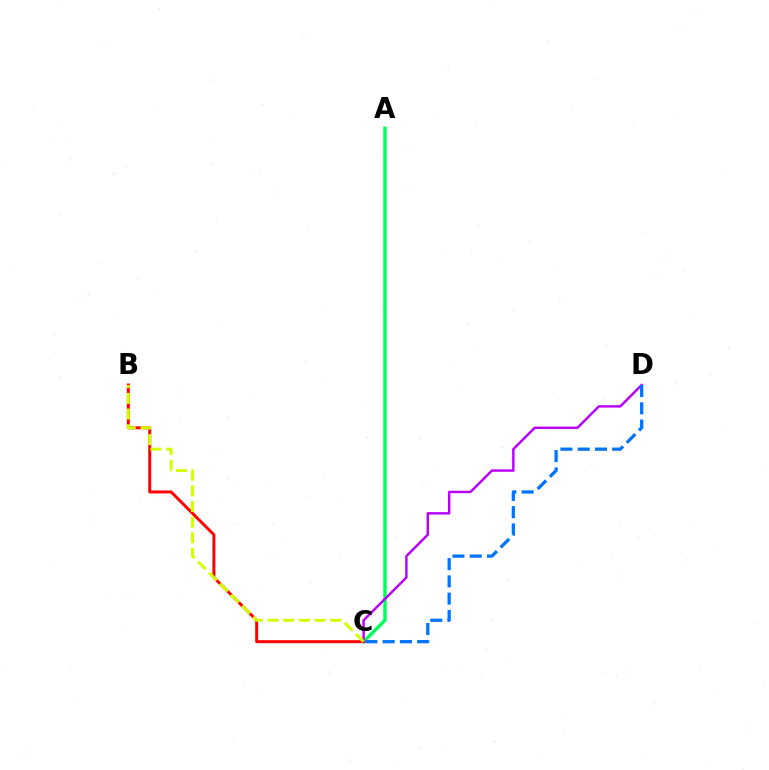{('A', 'C'): [{'color': '#00ff5c', 'line_style': 'solid', 'thickness': 2.49}], ('B', 'C'): [{'color': '#ff0000', 'line_style': 'solid', 'thickness': 2.13}, {'color': '#d1ff00', 'line_style': 'dashed', 'thickness': 2.13}], ('C', 'D'): [{'color': '#b900ff', 'line_style': 'solid', 'thickness': 1.76}, {'color': '#0074ff', 'line_style': 'dashed', 'thickness': 2.35}]}